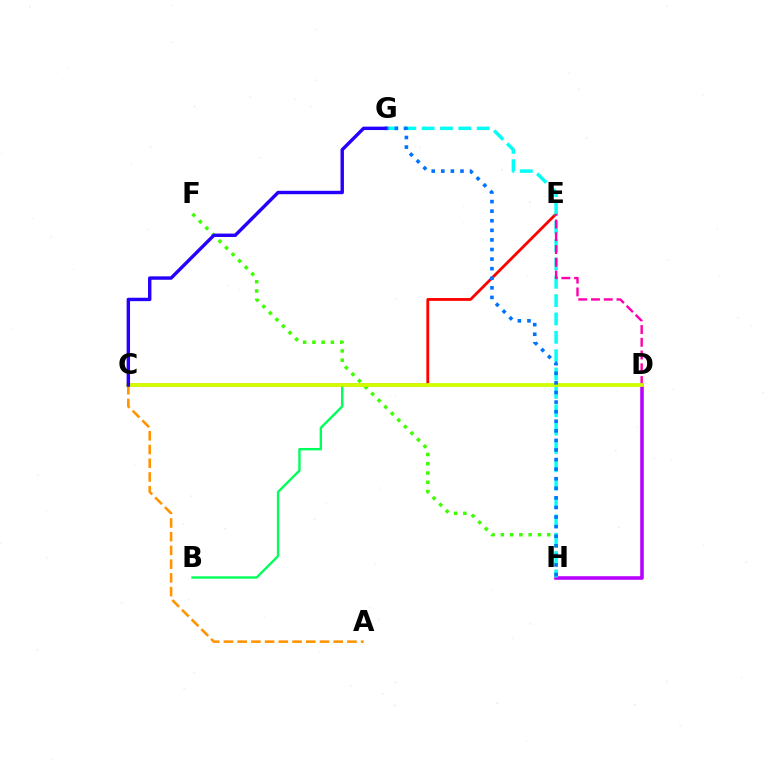{('F', 'H'): [{'color': '#3dff00', 'line_style': 'dotted', 'thickness': 2.52}], ('B', 'D'): [{'color': '#00ff5c', 'line_style': 'solid', 'thickness': 1.72}], ('C', 'E'): [{'color': '#ff0000', 'line_style': 'solid', 'thickness': 2.02}], ('D', 'H'): [{'color': '#b900ff', 'line_style': 'solid', 'thickness': 2.56}], ('G', 'H'): [{'color': '#00fff6', 'line_style': 'dashed', 'thickness': 2.49}, {'color': '#0074ff', 'line_style': 'dotted', 'thickness': 2.6}], ('D', 'E'): [{'color': '#ff00ac', 'line_style': 'dashed', 'thickness': 1.73}], ('C', 'D'): [{'color': '#d1ff00', 'line_style': 'solid', 'thickness': 2.66}], ('A', 'C'): [{'color': '#ff9400', 'line_style': 'dashed', 'thickness': 1.86}], ('C', 'G'): [{'color': '#2500ff', 'line_style': 'solid', 'thickness': 2.45}]}